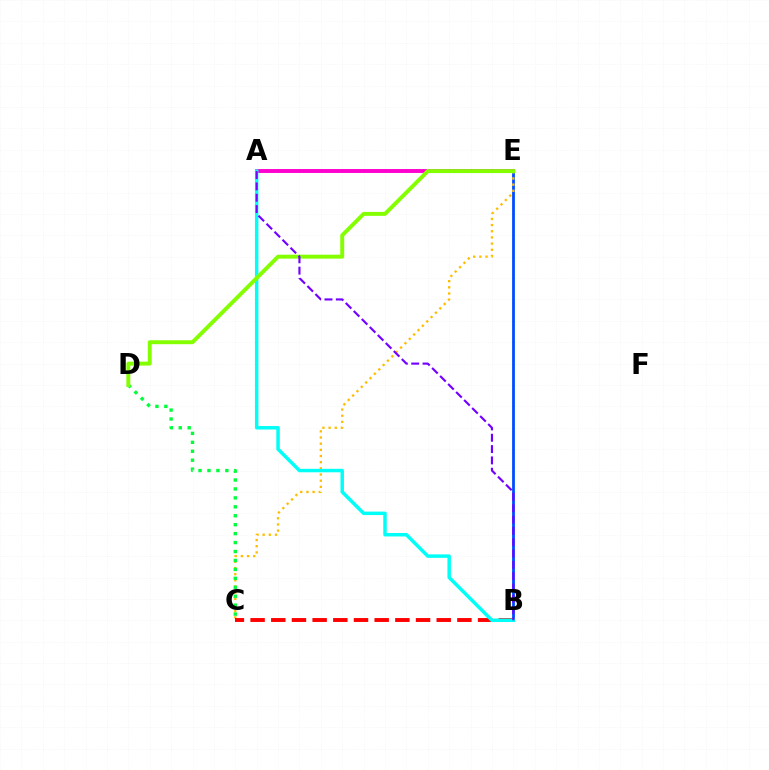{('B', 'E'): [{'color': '#004bff', 'line_style': 'solid', 'thickness': 2.0}], ('A', 'E'): [{'color': '#ff00cf', 'line_style': 'solid', 'thickness': 2.82}], ('C', 'E'): [{'color': '#ffbd00', 'line_style': 'dotted', 'thickness': 1.68}], ('C', 'D'): [{'color': '#00ff39', 'line_style': 'dotted', 'thickness': 2.43}], ('B', 'C'): [{'color': '#ff0000', 'line_style': 'dashed', 'thickness': 2.81}], ('A', 'B'): [{'color': '#00fff6', 'line_style': 'solid', 'thickness': 2.5}, {'color': '#7200ff', 'line_style': 'dashed', 'thickness': 1.54}], ('D', 'E'): [{'color': '#84ff00', 'line_style': 'solid', 'thickness': 2.83}]}